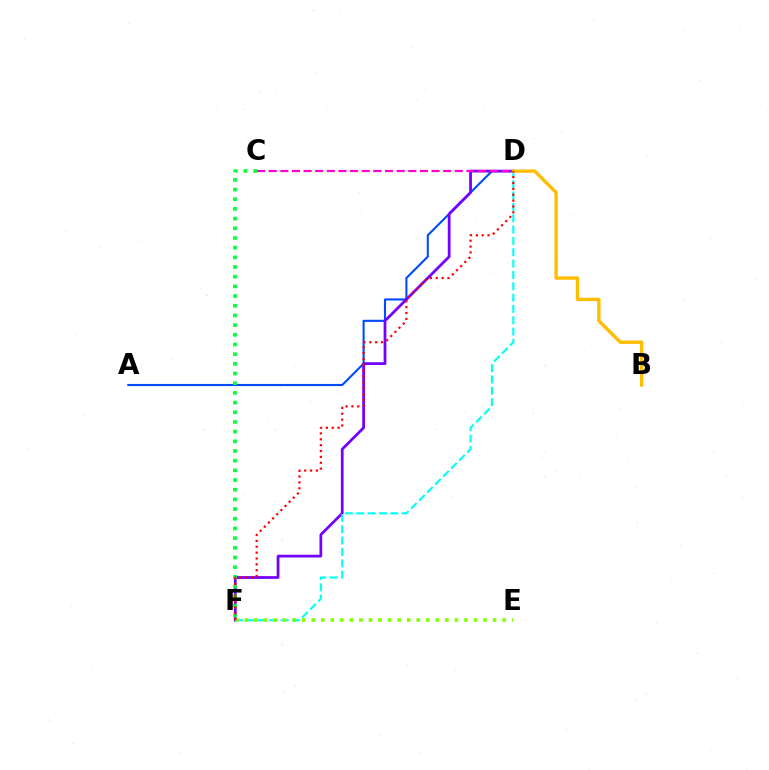{('A', 'D'): [{'color': '#004bff', 'line_style': 'solid', 'thickness': 1.52}], ('D', 'F'): [{'color': '#7200ff', 'line_style': 'solid', 'thickness': 1.98}, {'color': '#00fff6', 'line_style': 'dashed', 'thickness': 1.54}, {'color': '#ff0000', 'line_style': 'dotted', 'thickness': 1.59}], ('C', 'D'): [{'color': '#ff00cf', 'line_style': 'dashed', 'thickness': 1.58}], ('E', 'F'): [{'color': '#84ff00', 'line_style': 'dotted', 'thickness': 2.59}], ('B', 'D'): [{'color': '#ffbd00', 'line_style': 'solid', 'thickness': 2.42}], ('C', 'F'): [{'color': '#00ff39', 'line_style': 'dotted', 'thickness': 2.63}]}